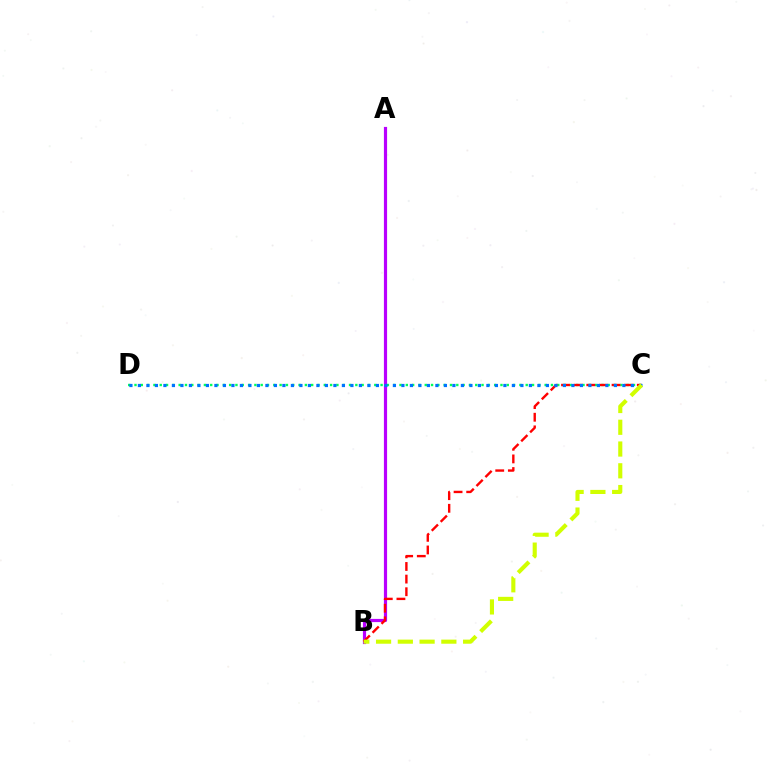{('A', 'B'): [{'color': '#b900ff', 'line_style': 'solid', 'thickness': 2.29}], ('C', 'D'): [{'color': '#00ff5c', 'line_style': 'dotted', 'thickness': 1.71}, {'color': '#0074ff', 'line_style': 'dotted', 'thickness': 2.31}], ('B', 'C'): [{'color': '#ff0000', 'line_style': 'dashed', 'thickness': 1.72}, {'color': '#d1ff00', 'line_style': 'dashed', 'thickness': 2.96}]}